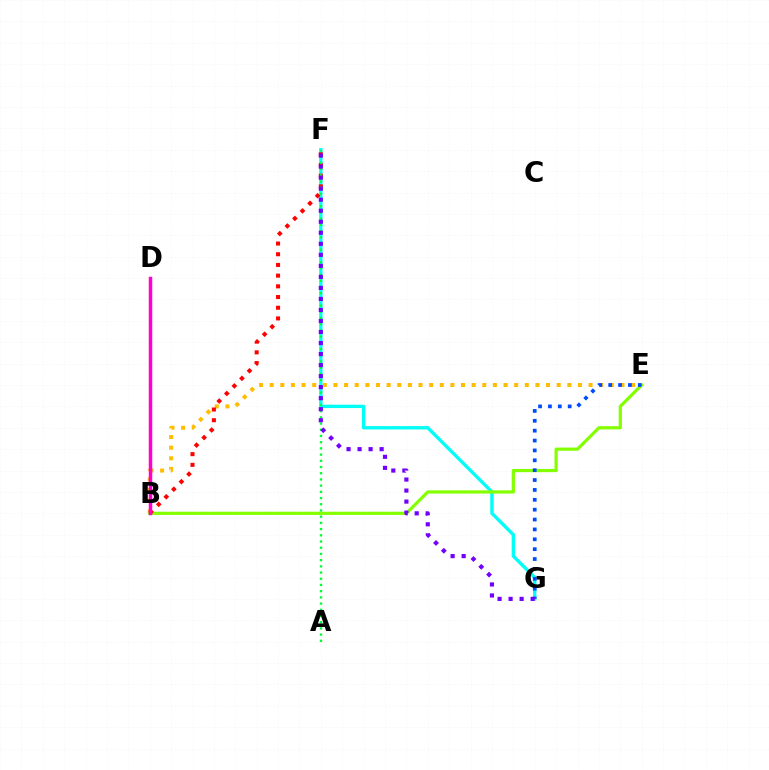{('F', 'G'): [{'color': '#00fff6', 'line_style': 'solid', 'thickness': 2.42}, {'color': '#7200ff', 'line_style': 'dotted', 'thickness': 3.0}], ('B', 'E'): [{'color': '#ffbd00', 'line_style': 'dotted', 'thickness': 2.89}, {'color': '#84ff00', 'line_style': 'solid', 'thickness': 2.3}], ('B', 'F'): [{'color': '#ff0000', 'line_style': 'dotted', 'thickness': 2.91}], ('E', 'G'): [{'color': '#004bff', 'line_style': 'dotted', 'thickness': 2.68}], ('B', 'D'): [{'color': '#ff00cf', 'line_style': 'solid', 'thickness': 2.51}], ('A', 'F'): [{'color': '#00ff39', 'line_style': 'dotted', 'thickness': 1.69}]}